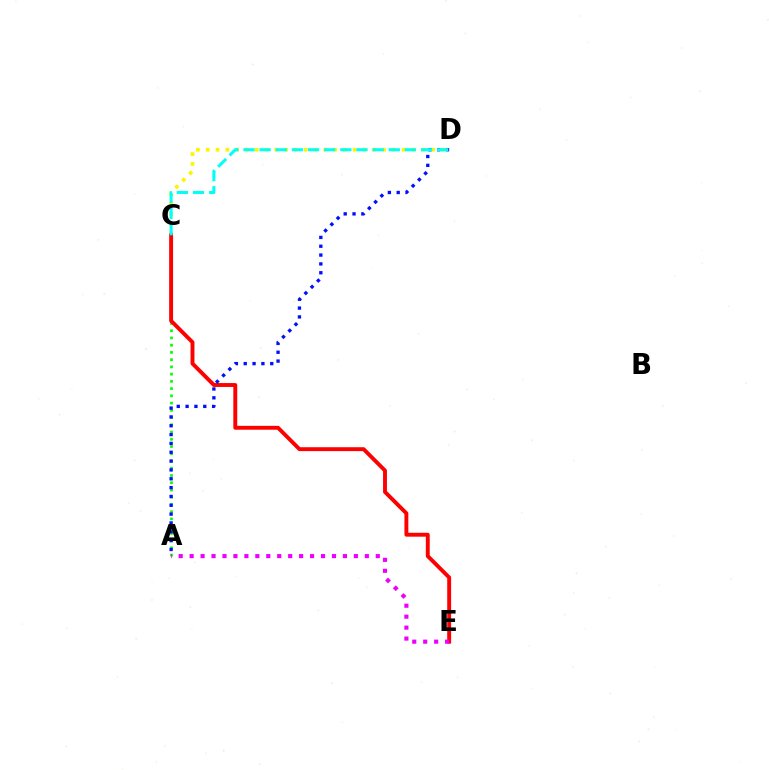{('A', 'C'): [{'color': '#08ff00', 'line_style': 'dotted', 'thickness': 1.97}], ('C', 'D'): [{'color': '#fcf500', 'line_style': 'dotted', 'thickness': 2.66}, {'color': '#00fff6', 'line_style': 'dashed', 'thickness': 2.19}], ('C', 'E'): [{'color': '#ff0000', 'line_style': 'solid', 'thickness': 2.81}], ('A', 'D'): [{'color': '#0010ff', 'line_style': 'dotted', 'thickness': 2.4}], ('A', 'E'): [{'color': '#ee00ff', 'line_style': 'dotted', 'thickness': 2.98}]}